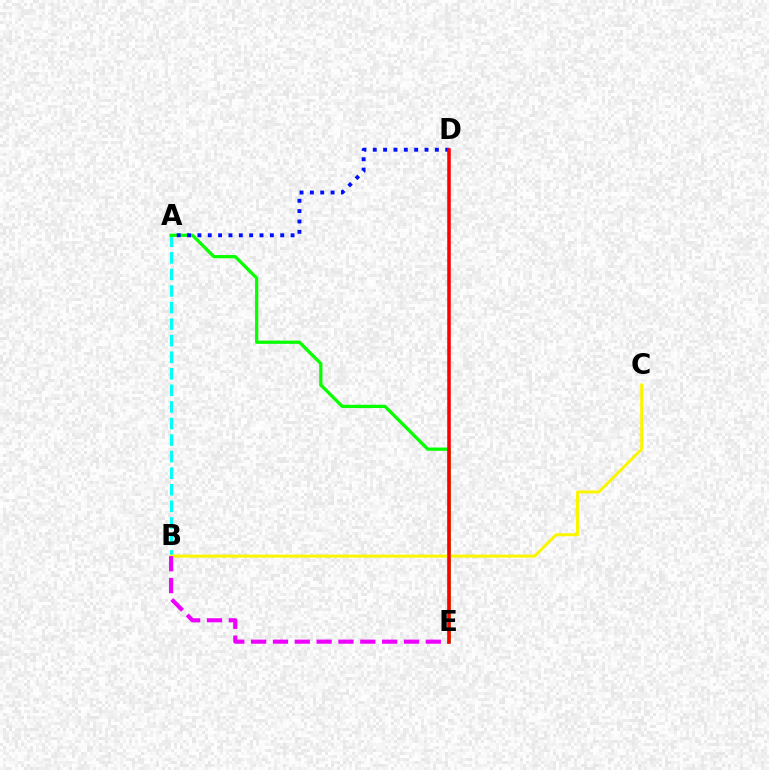{('A', 'B'): [{'color': '#00fff6', 'line_style': 'dashed', 'thickness': 2.25}], ('A', 'E'): [{'color': '#08ff00', 'line_style': 'solid', 'thickness': 2.35}], ('A', 'D'): [{'color': '#0010ff', 'line_style': 'dotted', 'thickness': 2.81}], ('B', 'C'): [{'color': '#fcf500', 'line_style': 'solid', 'thickness': 2.15}], ('B', 'E'): [{'color': '#ee00ff', 'line_style': 'dashed', 'thickness': 2.97}], ('D', 'E'): [{'color': '#ff0000', 'line_style': 'solid', 'thickness': 2.55}]}